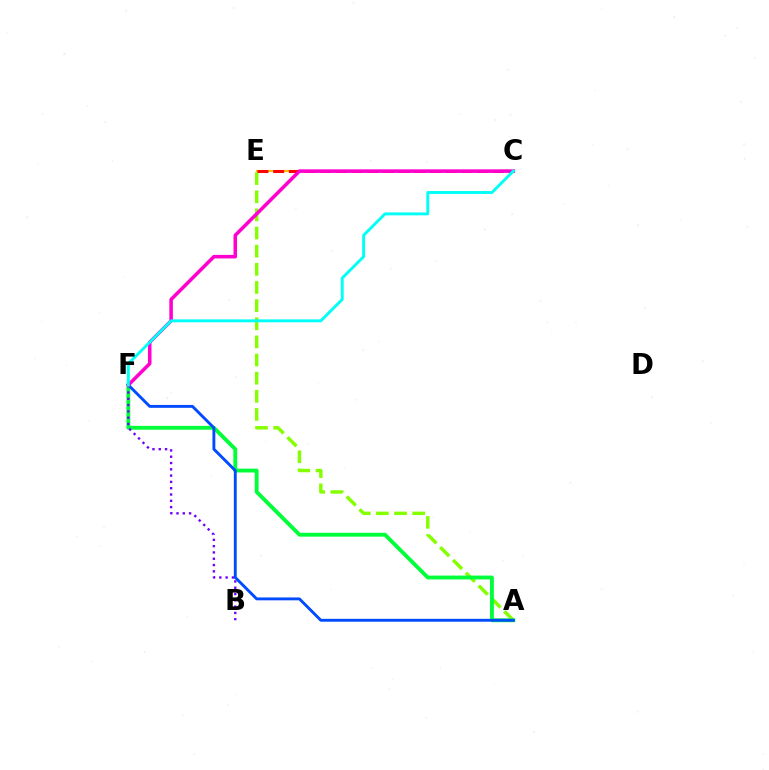{('A', 'E'): [{'color': '#84ff00', 'line_style': 'dashed', 'thickness': 2.46}], ('C', 'E'): [{'color': '#ffbd00', 'line_style': 'solid', 'thickness': 1.53}, {'color': '#ff0000', 'line_style': 'dashed', 'thickness': 2.13}], ('A', 'F'): [{'color': '#00ff39', 'line_style': 'solid', 'thickness': 2.77}, {'color': '#004bff', 'line_style': 'solid', 'thickness': 2.07}], ('B', 'F'): [{'color': '#7200ff', 'line_style': 'dotted', 'thickness': 1.71}], ('C', 'F'): [{'color': '#ff00cf', 'line_style': 'solid', 'thickness': 2.55}, {'color': '#00fff6', 'line_style': 'solid', 'thickness': 2.09}]}